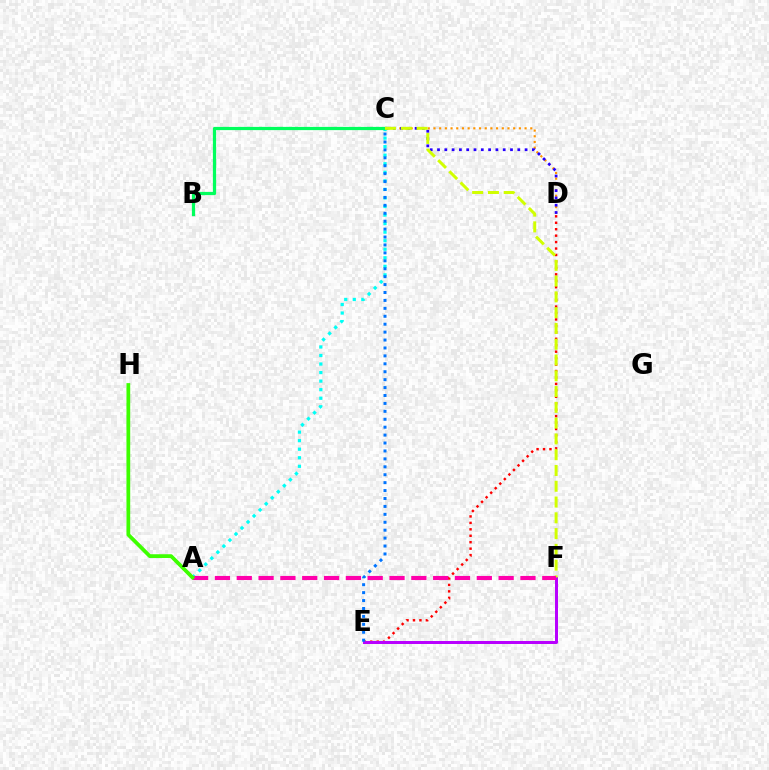{('C', 'D'): [{'color': '#ff9400', 'line_style': 'dotted', 'thickness': 1.55}, {'color': '#2500ff', 'line_style': 'dotted', 'thickness': 1.98}], ('D', 'E'): [{'color': '#ff0000', 'line_style': 'dotted', 'thickness': 1.75}], ('E', 'F'): [{'color': '#b900ff', 'line_style': 'solid', 'thickness': 2.15}], ('A', 'C'): [{'color': '#00fff6', 'line_style': 'dotted', 'thickness': 2.32}], ('B', 'C'): [{'color': '#00ff5c', 'line_style': 'solid', 'thickness': 2.32}], ('C', 'F'): [{'color': '#d1ff00', 'line_style': 'dashed', 'thickness': 2.14}], ('A', 'F'): [{'color': '#ff00ac', 'line_style': 'dashed', 'thickness': 2.96}], ('A', 'H'): [{'color': '#3dff00', 'line_style': 'solid', 'thickness': 2.7}], ('C', 'E'): [{'color': '#0074ff', 'line_style': 'dotted', 'thickness': 2.15}]}